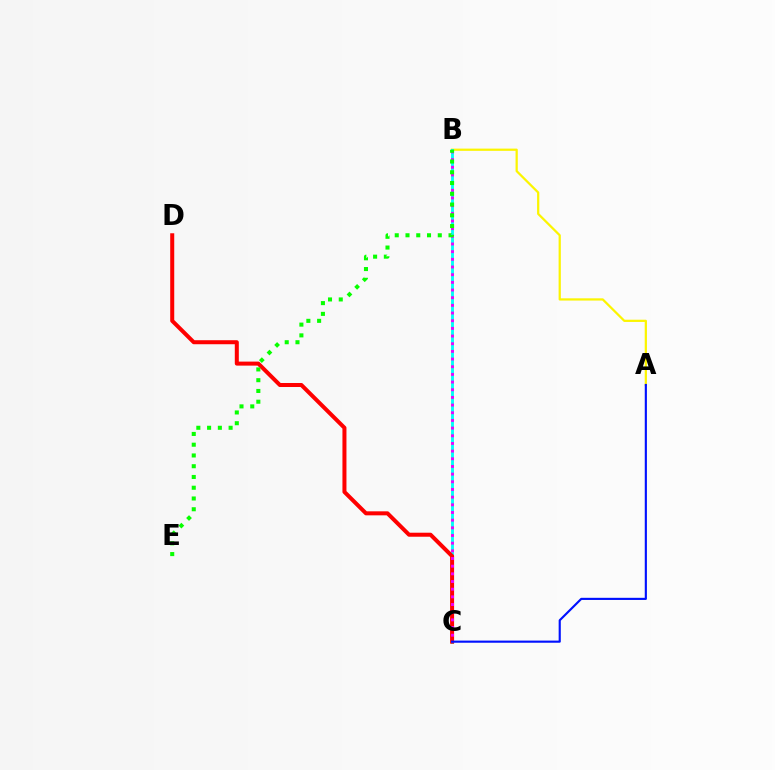{('A', 'B'): [{'color': '#fcf500', 'line_style': 'solid', 'thickness': 1.61}], ('B', 'C'): [{'color': '#00fff6', 'line_style': 'solid', 'thickness': 2.07}, {'color': '#ee00ff', 'line_style': 'dotted', 'thickness': 2.08}], ('C', 'D'): [{'color': '#ff0000', 'line_style': 'solid', 'thickness': 2.89}], ('B', 'E'): [{'color': '#08ff00', 'line_style': 'dotted', 'thickness': 2.92}], ('A', 'C'): [{'color': '#0010ff', 'line_style': 'solid', 'thickness': 1.54}]}